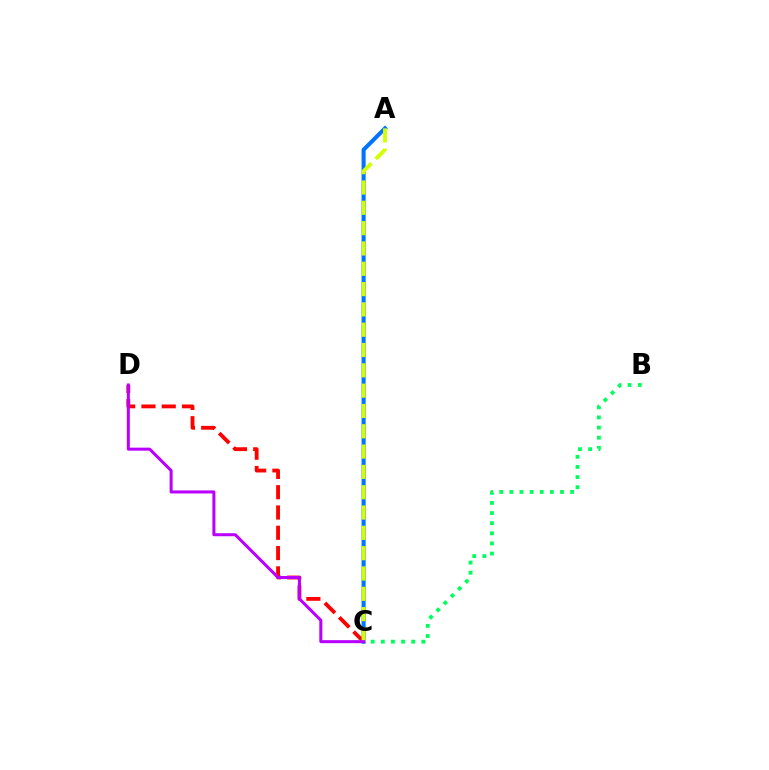{('C', 'D'): [{'color': '#ff0000', 'line_style': 'dashed', 'thickness': 2.76}, {'color': '#b900ff', 'line_style': 'solid', 'thickness': 2.18}], ('B', 'C'): [{'color': '#00ff5c', 'line_style': 'dotted', 'thickness': 2.75}], ('A', 'C'): [{'color': '#0074ff', 'line_style': 'solid', 'thickness': 2.92}, {'color': '#d1ff00', 'line_style': 'dashed', 'thickness': 2.76}]}